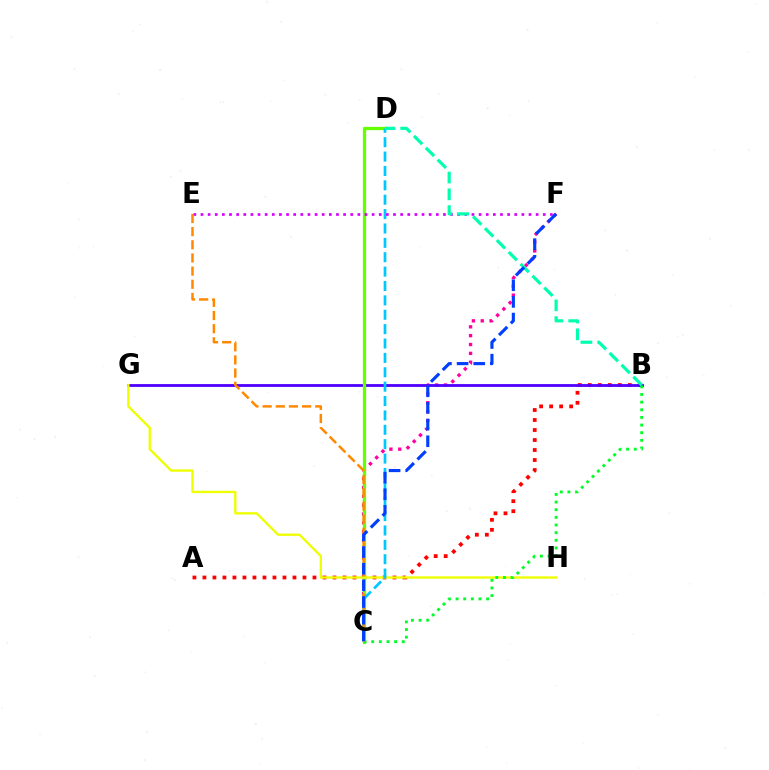{('C', 'F'): [{'color': '#ff00a0', 'line_style': 'dotted', 'thickness': 2.4}, {'color': '#003fff', 'line_style': 'dashed', 'thickness': 2.26}], ('A', 'B'): [{'color': '#ff0000', 'line_style': 'dotted', 'thickness': 2.72}], ('B', 'G'): [{'color': '#4f00ff', 'line_style': 'solid', 'thickness': 2.03}], ('C', 'D'): [{'color': '#66ff00', 'line_style': 'solid', 'thickness': 2.36}, {'color': '#00c7ff', 'line_style': 'dashed', 'thickness': 1.95}], ('G', 'H'): [{'color': '#eeff00', 'line_style': 'solid', 'thickness': 1.68}], ('B', 'C'): [{'color': '#00ff27', 'line_style': 'dotted', 'thickness': 2.08}], ('E', 'F'): [{'color': '#d600ff', 'line_style': 'dotted', 'thickness': 1.94}], ('B', 'D'): [{'color': '#00ffaf', 'line_style': 'dashed', 'thickness': 2.28}], ('C', 'E'): [{'color': '#ff8800', 'line_style': 'dashed', 'thickness': 1.79}]}